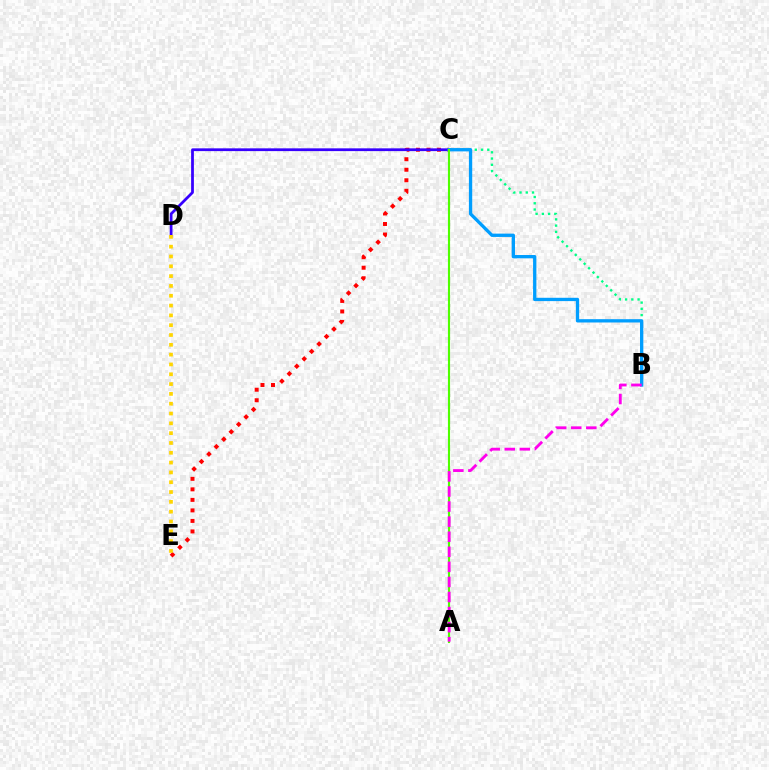{('C', 'E'): [{'color': '#ff0000', 'line_style': 'dotted', 'thickness': 2.86}], ('B', 'C'): [{'color': '#00ff86', 'line_style': 'dotted', 'thickness': 1.7}, {'color': '#009eff', 'line_style': 'solid', 'thickness': 2.38}], ('C', 'D'): [{'color': '#3700ff', 'line_style': 'solid', 'thickness': 1.99}], ('D', 'E'): [{'color': '#ffd500', 'line_style': 'dotted', 'thickness': 2.67}], ('A', 'C'): [{'color': '#4fff00', 'line_style': 'solid', 'thickness': 1.54}], ('A', 'B'): [{'color': '#ff00ed', 'line_style': 'dashed', 'thickness': 2.05}]}